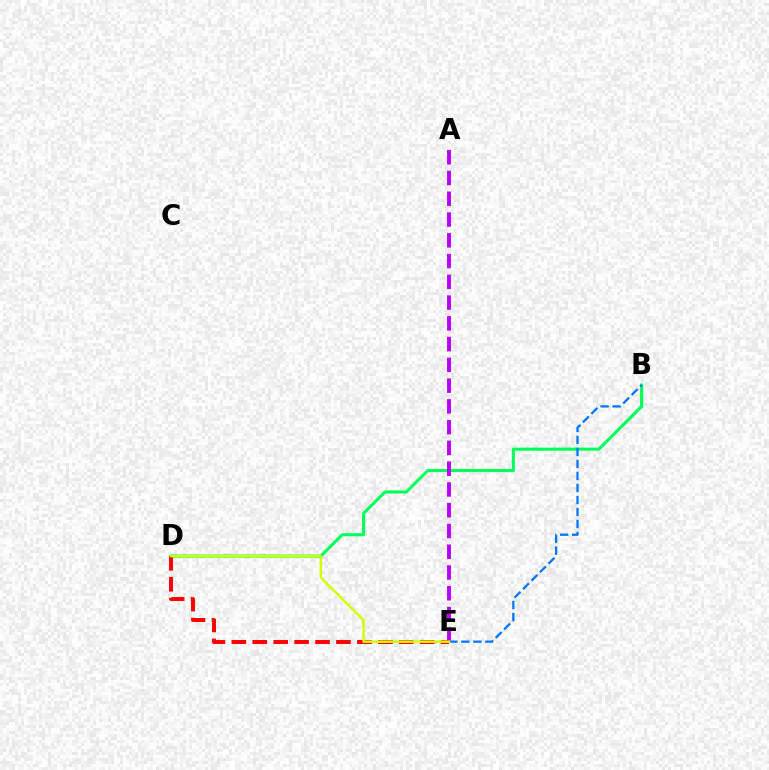{('B', 'D'): [{'color': '#00ff5c', 'line_style': 'solid', 'thickness': 2.23}], ('A', 'E'): [{'color': '#b900ff', 'line_style': 'dashed', 'thickness': 2.82}], ('B', 'E'): [{'color': '#0074ff', 'line_style': 'dashed', 'thickness': 1.63}], ('D', 'E'): [{'color': '#ff0000', 'line_style': 'dashed', 'thickness': 2.84}, {'color': '#d1ff00', 'line_style': 'solid', 'thickness': 1.79}]}